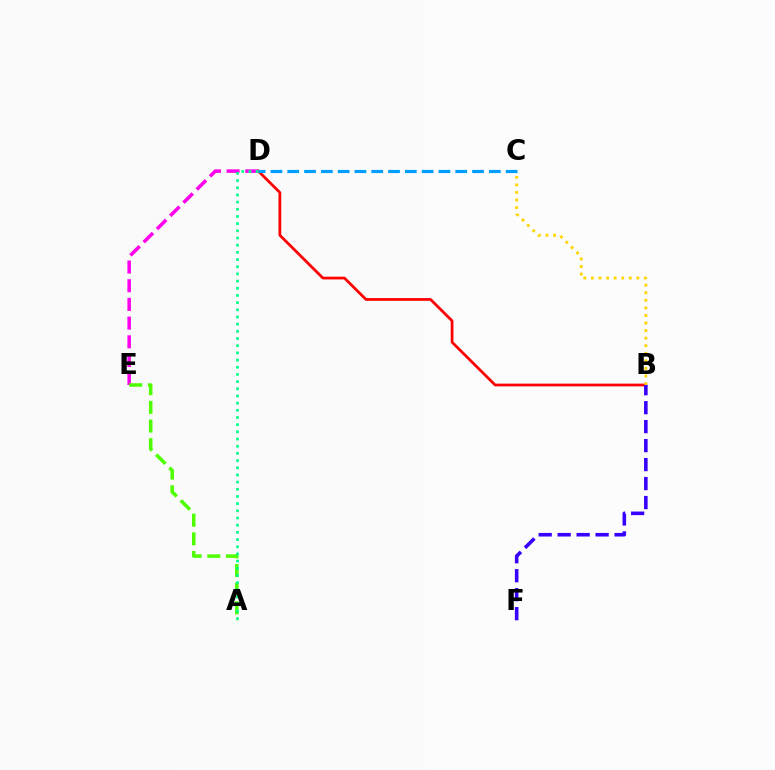{('B', 'D'): [{'color': '#ff0000', 'line_style': 'solid', 'thickness': 1.98}], ('D', 'E'): [{'color': '#ff00ed', 'line_style': 'dashed', 'thickness': 2.54}], ('B', 'F'): [{'color': '#3700ff', 'line_style': 'dashed', 'thickness': 2.58}], ('A', 'E'): [{'color': '#4fff00', 'line_style': 'dashed', 'thickness': 2.54}], ('C', 'D'): [{'color': '#009eff', 'line_style': 'dashed', 'thickness': 2.28}], ('B', 'C'): [{'color': '#ffd500', 'line_style': 'dotted', 'thickness': 2.06}], ('A', 'D'): [{'color': '#00ff86', 'line_style': 'dotted', 'thickness': 1.95}]}